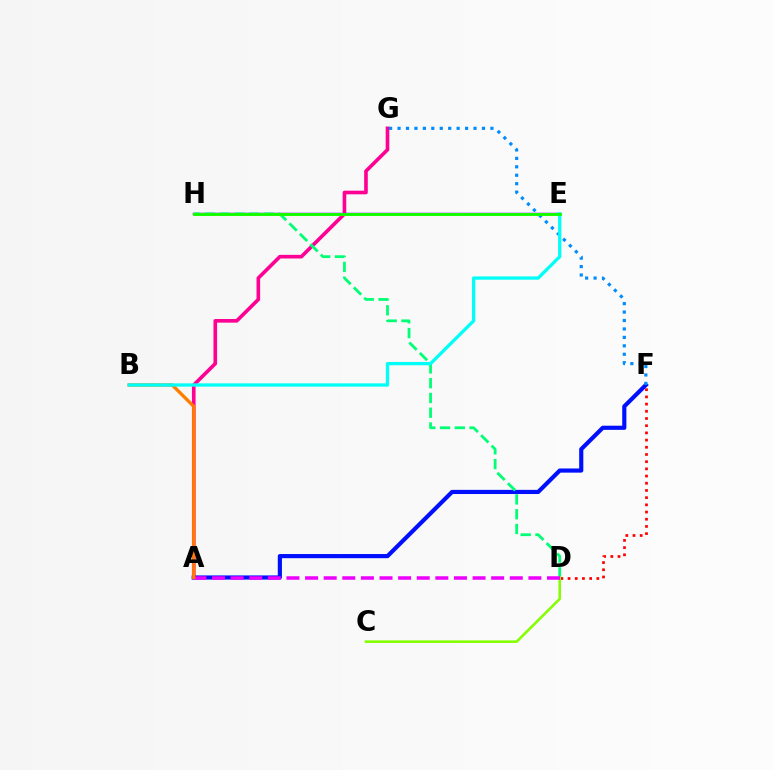{('A', 'G'): [{'color': '#ff0094', 'line_style': 'solid', 'thickness': 2.61}], ('E', 'H'): [{'color': '#7200ff', 'line_style': 'solid', 'thickness': 1.78}, {'color': '#fcf500', 'line_style': 'solid', 'thickness': 1.81}, {'color': '#08ff00', 'line_style': 'solid', 'thickness': 1.99}], ('D', 'F'): [{'color': '#ff0000', 'line_style': 'dotted', 'thickness': 1.95}], ('A', 'F'): [{'color': '#0010ff', 'line_style': 'solid', 'thickness': 2.99}], ('D', 'H'): [{'color': '#00ff74', 'line_style': 'dashed', 'thickness': 2.01}], ('F', 'G'): [{'color': '#008cff', 'line_style': 'dotted', 'thickness': 2.29}], ('C', 'D'): [{'color': '#84ff00', 'line_style': 'solid', 'thickness': 1.86}], ('A', 'D'): [{'color': '#ee00ff', 'line_style': 'dashed', 'thickness': 2.53}], ('A', 'B'): [{'color': '#ff7c00', 'line_style': 'solid', 'thickness': 2.38}], ('B', 'E'): [{'color': '#00fff6', 'line_style': 'solid', 'thickness': 2.37}]}